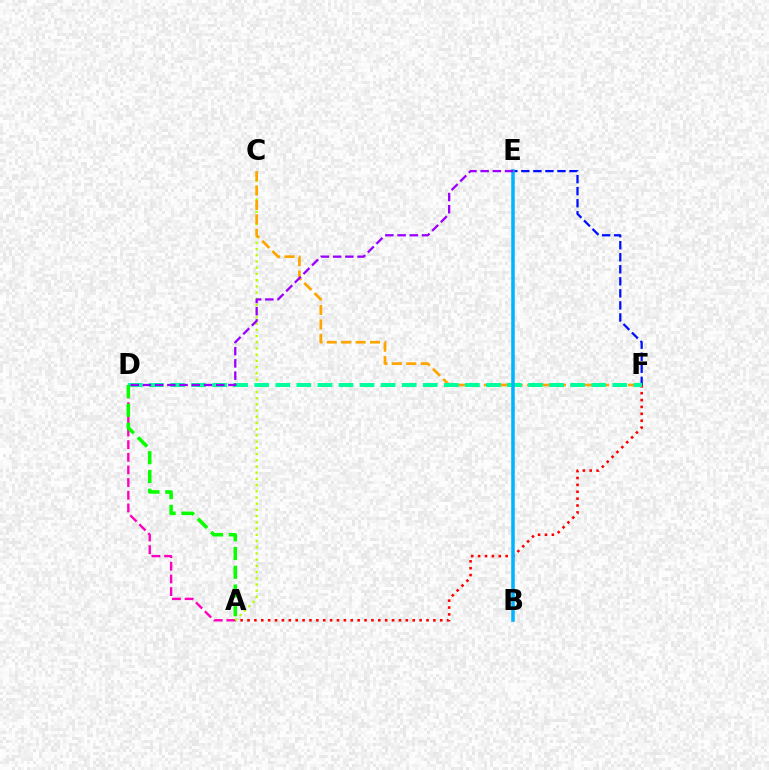{('A', 'D'): [{'color': '#ff00bd', 'line_style': 'dashed', 'thickness': 1.72}, {'color': '#08ff00', 'line_style': 'dashed', 'thickness': 2.55}], ('A', 'F'): [{'color': '#ff0000', 'line_style': 'dotted', 'thickness': 1.87}], ('E', 'F'): [{'color': '#0010ff', 'line_style': 'dashed', 'thickness': 1.64}], ('A', 'C'): [{'color': '#b3ff00', 'line_style': 'dotted', 'thickness': 1.69}], ('C', 'F'): [{'color': '#ffa500', 'line_style': 'dashed', 'thickness': 1.96}], ('D', 'F'): [{'color': '#00ff9d', 'line_style': 'dashed', 'thickness': 2.86}], ('B', 'E'): [{'color': '#00b5ff', 'line_style': 'solid', 'thickness': 2.54}], ('D', 'E'): [{'color': '#9b00ff', 'line_style': 'dashed', 'thickness': 1.66}]}